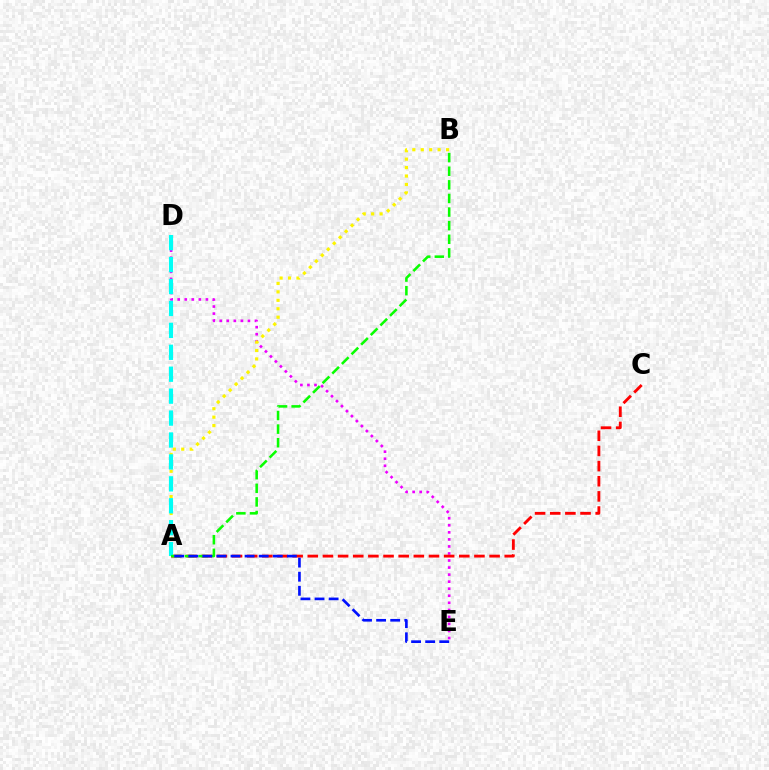{('D', 'E'): [{'color': '#ee00ff', 'line_style': 'dotted', 'thickness': 1.91}], ('A', 'B'): [{'color': '#fcf500', 'line_style': 'dotted', 'thickness': 2.29}, {'color': '#08ff00', 'line_style': 'dashed', 'thickness': 1.85}], ('A', 'C'): [{'color': '#ff0000', 'line_style': 'dashed', 'thickness': 2.06}], ('A', 'D'): [{'color': '#00fff6', 'line_style': 'dashed', 'thickness': 2.98}], ('A', 'E'): [{'color': '#0010ff', 'line_style': 'dashed', 'thickness': 1.91}]}